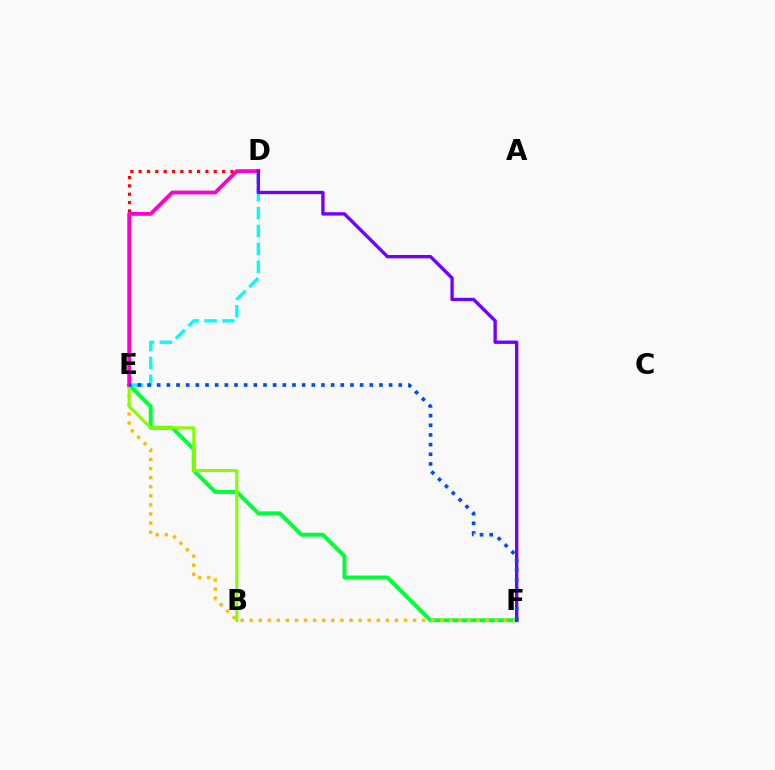{('E', 'F'): [{'color': '#00ff39', 'line_style': 'solid', 'thickness': 2.85}, {'color': '#ffbd00', 'line_style': 'dotted', 'thickness': 2.47}, {'color': '#004bff', 'line_style': 'dotted', 'thickness': 2.63}], ('D', 'E'): [{'color': '#ff0000', 'line_style': 'dotted', 'thickness': 2.27}, {'color': '#00fff6', 'line_style': 'dashed', 'thickness': 2.43}, {'color': '#ff00cf', 'line_style': 'solid', 'thickness': 2.73}], ('B', 'E'): [{'color': '#84ff00', 'line_style': 'solid', 'thickness': 2.19}], ('D', 'F'): [{'color': '#7200ff', 'line_style': 'solid', 'thickness': 2.41}]}